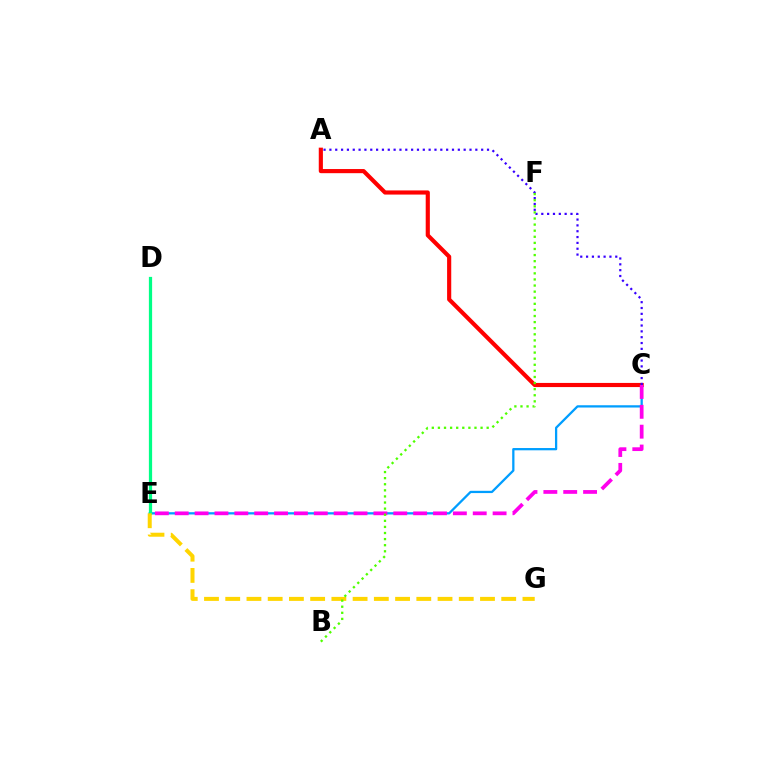{('C', 'E'): [{'color': '#009eff', 'line_style': 'solid', 'thickness': 1.64}, {'color': '#ff00ed', 'line_style': 'dashed', 'thickness': 2.7}], ('D', 'E'): [{'color': '#00ff86', 'line_style': 'solid', 'thickness': 2.33}], ('A', 'C'): [{'color': '#ff0000', 'line_style': 'solid', 'thickness': 2.98}, {'color': '#3700ff', 'line_style': 'dotted', 'thickness': 1.59}], ('E', 'G'): [{'color': '#ffd500', 'line_style': 'dashed', 'thickness': 2.88}], ('B', 'F'): [{'color': '#4fff00', 'line_style': 'dotted', 'thickness': 1.66}]}